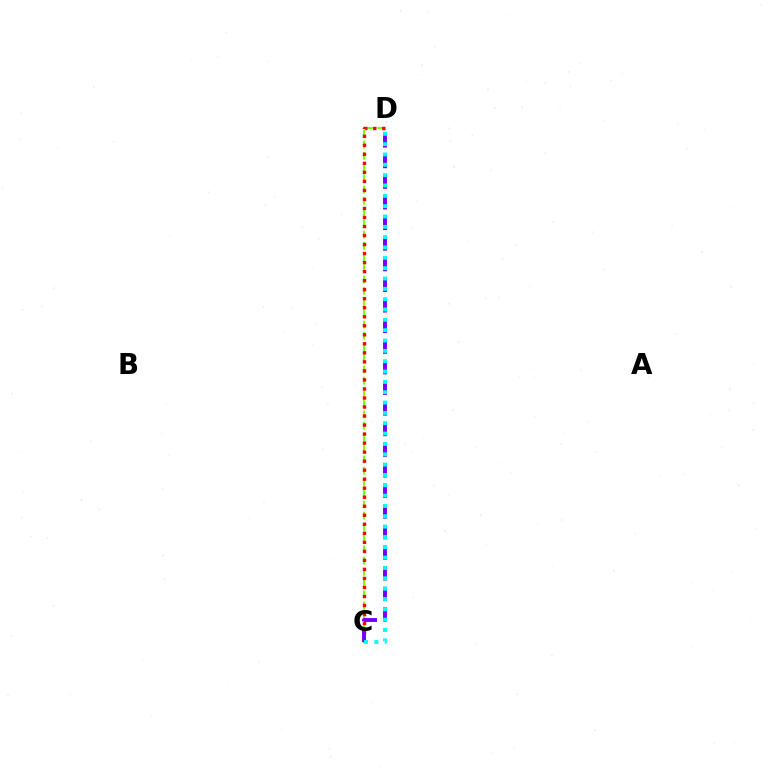{('C', 'D'): [{'color': '#84ff00', 'line_style': 'dashed', 'thickness': 1.53}, {'color': '#ff0000', 'line_style': 'dotted', 'thickness': 2.45}, {'color': '#7200ff', 'line_style': 'dashed', 'thickness': 2.8}, {'color': '#00fff6', 'line_style': 'dotted', 'thickness': 2.81}]}